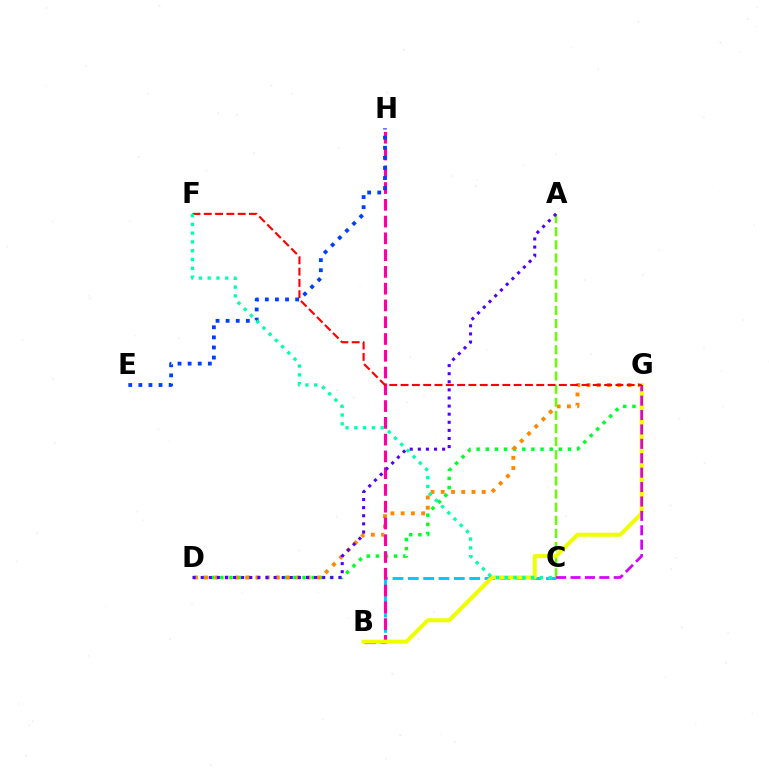{('B', 'C'): [{'color': '#00c7ff', 'line_style': 'dashed', 'thickness': 2.08}], ('D', 'G'): [{'color': '#00ff27', 'line_style': 'dotted', 'thickness': 2.48}, {'color': '#ff8800', 'line_style': 'dotted', 'thickness': 2.78}], ('B', 'H'): [{'color': '#ff00a0', 'line_style': 'dashed', 'thickness': 2.28}], ('A', 'C'): [{'color': '#66ff00', 'line_style': 'dashed', 'thickness': 1.78}], ('B', 'G'): [{'color': '#eeff00', 'line_style': 'solid', 'thickness': 2.9}], ('C', 'G'): [{'color': '#d600ff', 'line_style': 'dashed', 'thickness': 1.96}], ('F', 'G'): [{'color': '#ff0000', 'line_style': 'dashed', 'thickness': 1.54}], ('A', 'D'): [{'color': '#4f00ff', 'line_style': 'dotted', 'thickness': 2.2}], ('E', 'H'): [{'color': '#003fff', 'line_style': 'dotted', 'thickness': 2.74}], ('C', 'F'): [{'color': '#00ffaf', 'line_style': 'dotted', 'thickness': 2.39}]}